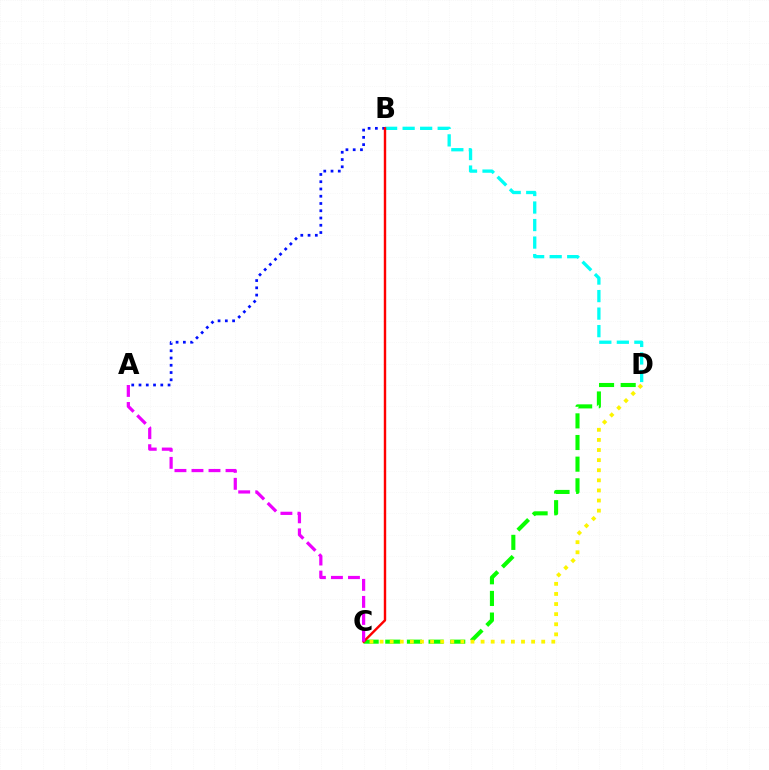{('C', 'D'): [{'color': '#08ff00', 'line_style': 'dashed', 'thickness': 2.94}, {'color': '#fcf500', 'line_style': 'dotted', 'thickness': 2.75}], ('B', 'D'): [{'color': '#00fff6', 'line_style': 'dashed', 'thickness': 2.38}], ('A', 'B'): [{'color': '#0010ff', 'line_style': 'dotted', 'thickness': 1.97}], ('B', 'C'): [{'color': '#ff0000', 'line_style': 'solid', 'thickness': 1.74}], ('A', 'C'): [{'color': '#ee00ff', 'line_style': 'dashed', 'thickness': 2.31}]}